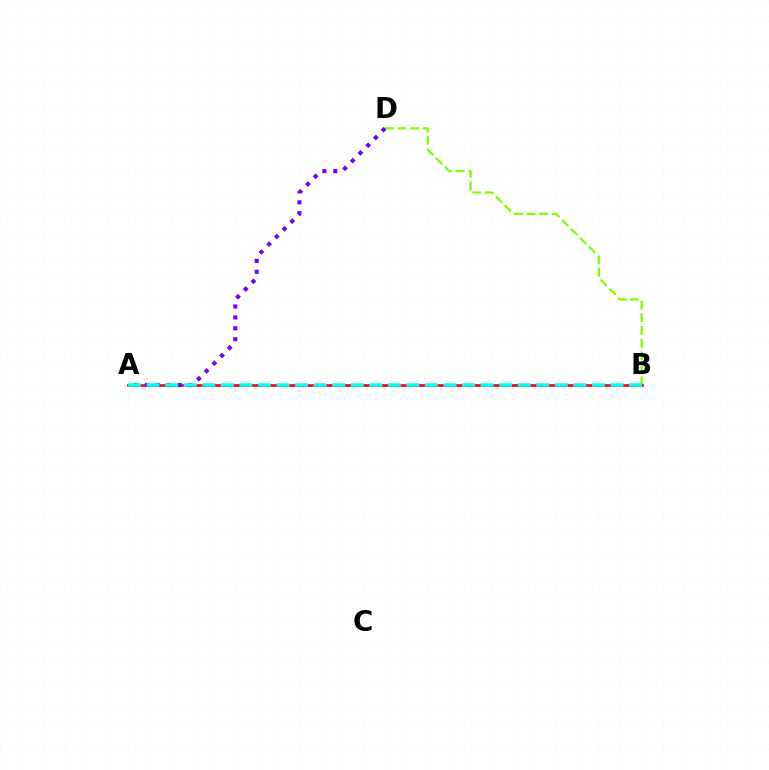{('B', 'D'): [{'color': '#84ff00', 'line_style': 'dashed', 'thickness': 1.72}], ('A', 'B'): [{'color': '#ff0000', 'line_style': 'solid', 'thickness': 1.93}, {'color': '#00fff6', 'line_style': 'dashed', 'thickness': 2.52}], ('A', 'D'): [{'color': '#7200ff', 'line_style': 'dotted', 'thickness': 2.96}]}